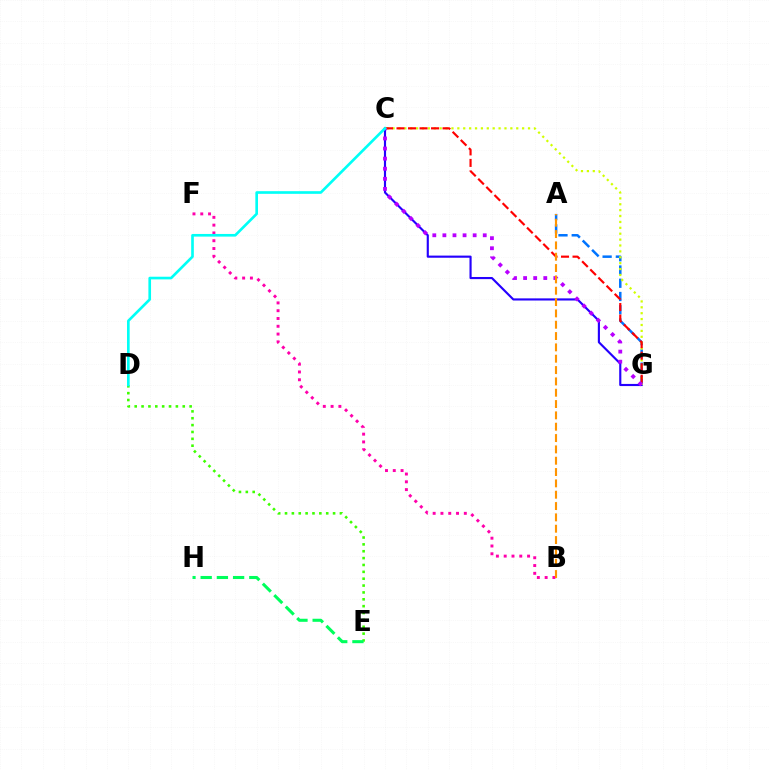{('A', 'G'): [{'color': '#0074ff', 'line_style': 'dashed', 'thickness': 1.8}], ('C', 'G'): [{'color': '#2500ff', 'line_style': 'solid', 'thickness': 1.54}, {'color': '#d1ff00', 'line_style': 'dotted', 'thickness': 1.6}, {'color': '#ff0000', 'line_style': 'dashed', 'thickness': 1.56}, {'color': '#b900ff', 'line_style': 'dotted', 'thickness': 2.74}], ('B', 'F'): [{'color': '#ff00ac', 'line_style': 'dotted', 'thickness': 2.12}], ('D', 'E'): [{'color': '#3dff00', 'line_style': 'dotted', 'thickness': 1.87}], ('C', 'D'): [{'color': '#00fff6', 'line_style': 'solid', 'thickness': 1.91}], ('A', 'B'): [{'color': '#ff9400', 'line_style': 'dashed', 'thickness': 1.54}], ('E', 'H'): [{'color': '#00ff5c', 'line_style': 'dashed', 'thickness': 2.2}]}